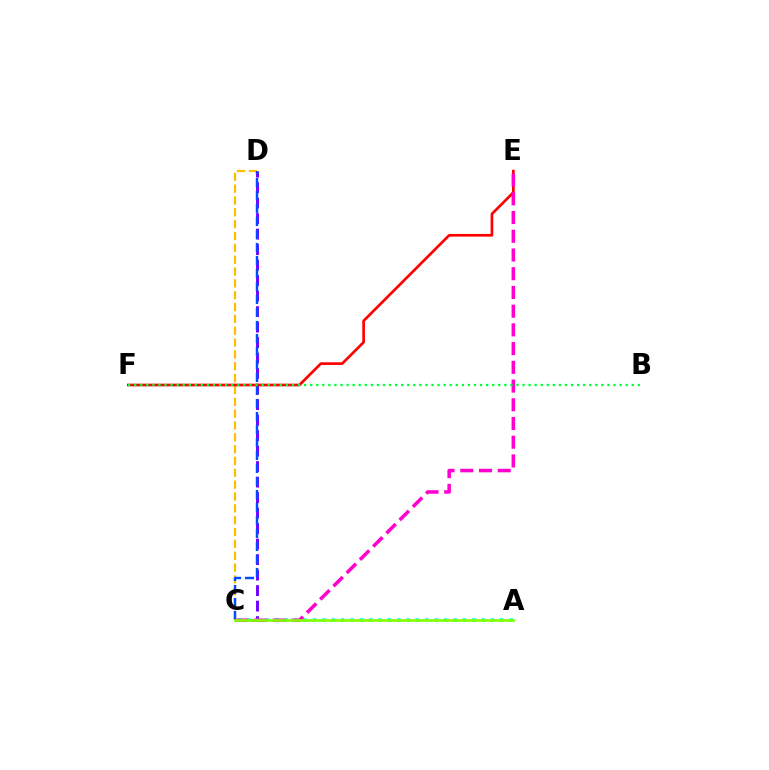{('C', 'D'): [{'color': '#7200ff', 'line_style': 'dashed', 'thickness': 2.11}, {'color': '#ffbd00', 'line_style': 'dashed', 'thickness': 1.61}, {'color': '#004bff', 'line_style': 'dashed', 'thickness': 1.77}], ('A', 'C'): [{'color': '#00fff6', 'line_style': 'dotted', 'thickness': 2.55}, {'color': '#84ff00', 'line_style': 'solid', 'thickness': 1.93}], ('E', 'F'): [{'color': '#ff0000', 'line_style': 'solid', 'thickness': 1.93}], ('C', 'E'): [{'color': '#ff00cf', 'line_style': 'dashed', 'thickness': 2.54}], ('B', 'F'): [{'color': '#00ff39', 'line_style': 'dotted', 'thickness': 1.65}]}